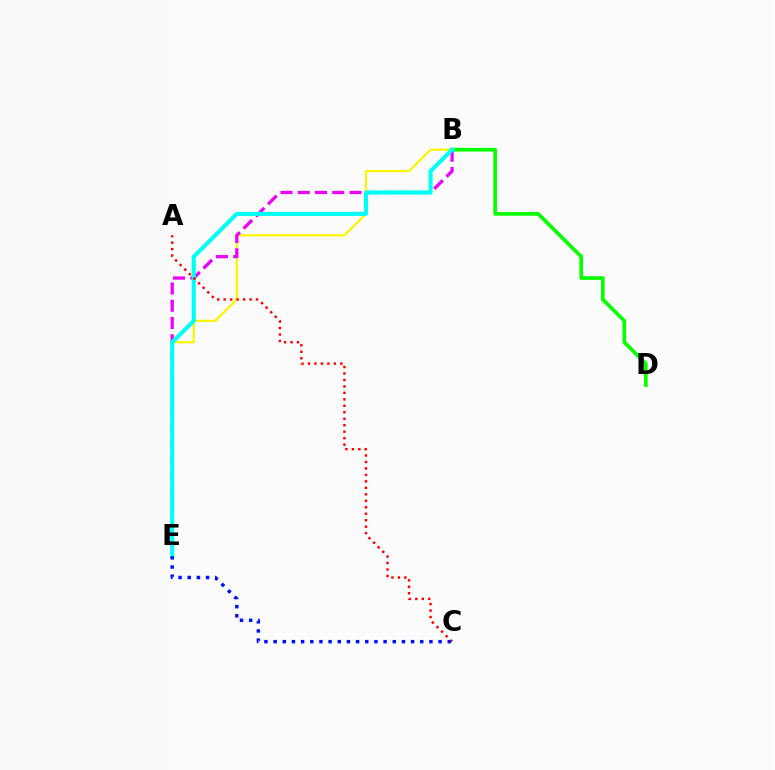{('B', 'E'): [{'color': '#fcf500', 'line_style': 'solid', 'thickness': 1.59}, {'color': '#ee00ff', 'line_style': 'dashed', 'thickness': 2.34}, {'color': '#00fff6', 'line_style': 'solid', 'thickness': 2.95}], ('B', 'D'): [{'color': '#08ff00', 'line_style': 'solid', 'thickness': 2.66}], ('A', 'C'): [{'color': '#ff0000', 'line_style': 'dotted', 'thickness': 1.76}], ('C', 'E'): [{'color': '#0010ff', 'line_style': 'dotted', 'thickness': 2.49}]}